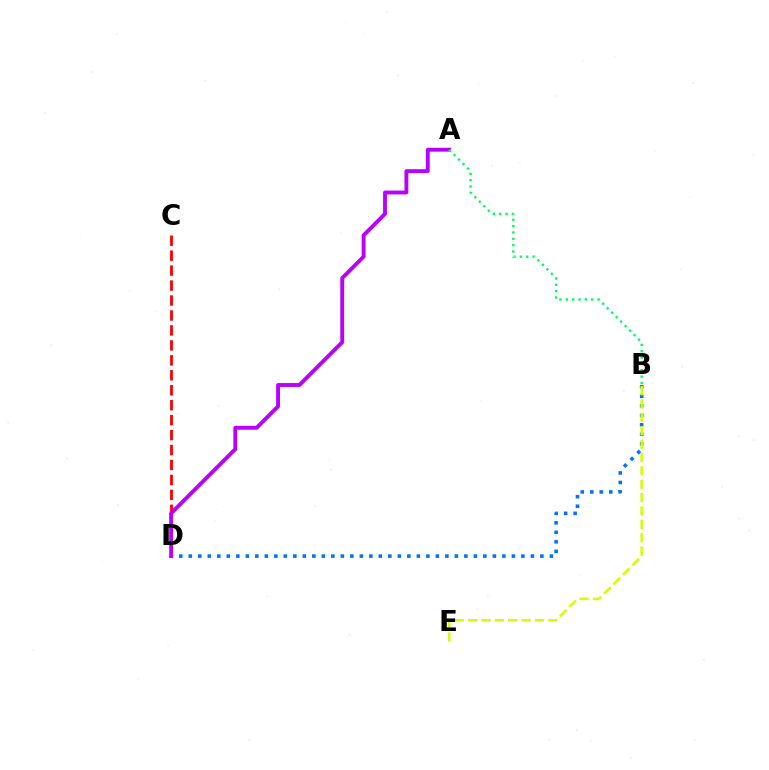{('B', 'D'): [{'color': '#0074ff', 'line_style': 'dotted', 'thickness': 2.58}], ('B', 'E'): [{'color': '#d1ff00', 'line_style': 'dashed', 'thickness': 1.82}], ('C', 'D'): [{'color': '#ff0000', 'line_style': 'dashed', 'thickness': 2.03}], ('A', 'D'): [{'color': '#b900ff', 'line_style': 'solid', 'thickness': 2.79}], ('A', 'B'): [{'color': '#00ff5c', 'line_style': 'dotted', 'thickness': 1.73}]}